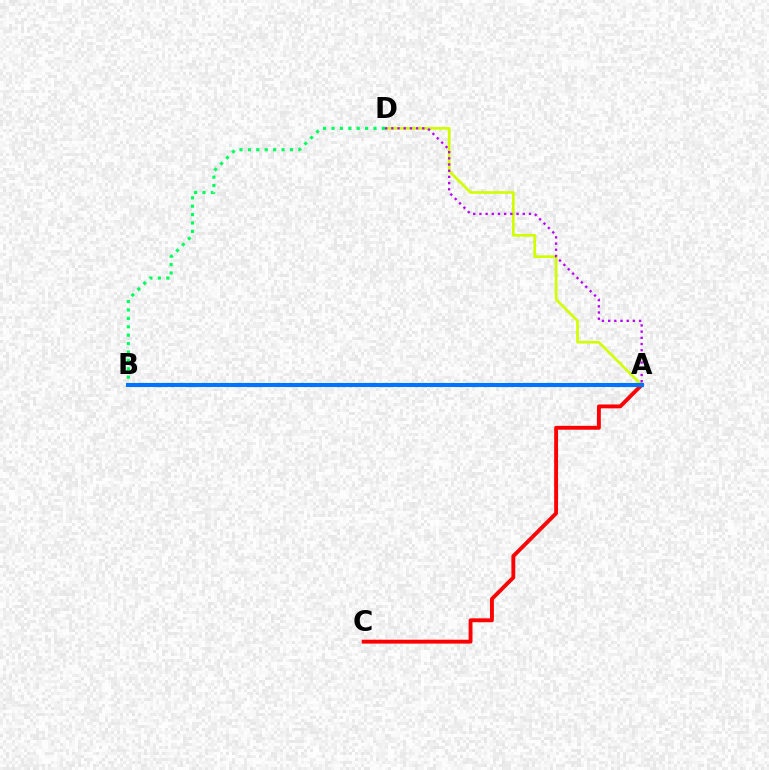{('A', 'D'): [{'color': '#d1ff00', 'line_style': 'solid', 'thickness': 1.94}, {'color': '#b900ff', 'line_style': 'dotted', 'thickness': 1.68}], ('A', 'C'): [{'color': '#ff0000', 'line_style': 'solid', 'thickness': 2.8}], ('B', 'D'): [{'color': '#00ff5c', 'line_style': 'dotted', 'thickness': 2.28}], ('A', 'B'): [{'color': '#0074ff', 'line_style': 'solid', 'thickness': 2.94}]}